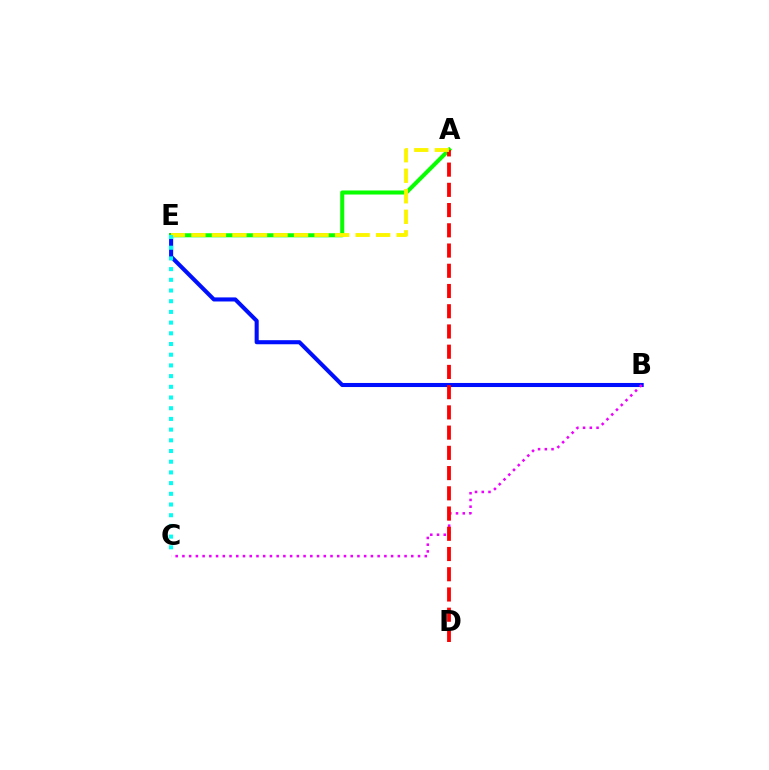{('B', 'E'): [{'color': '#0010ff', 'line_style': 'solid', 'thickness': 2.93}], ('A', 'E'): [{'color': '#08ff00', 'line_style': 'solid', 'thickness': 2.92}, {'color': '#fcf500', 'line_style': 'dashed', 'thickness': 2.79}], ('B', 'C'): [{'color': '#ee00ff', 'line_style': 'dotted', 'thickness': 1.83}], ('A', 'D'): [{'color': '#ff0000', 'line_style': 'dashed', 'thickness': 2.75}], ('C', 'E'): [{'color': '#00fff6', 'line_style': 'dotted', 'thickness': 2.91}]}